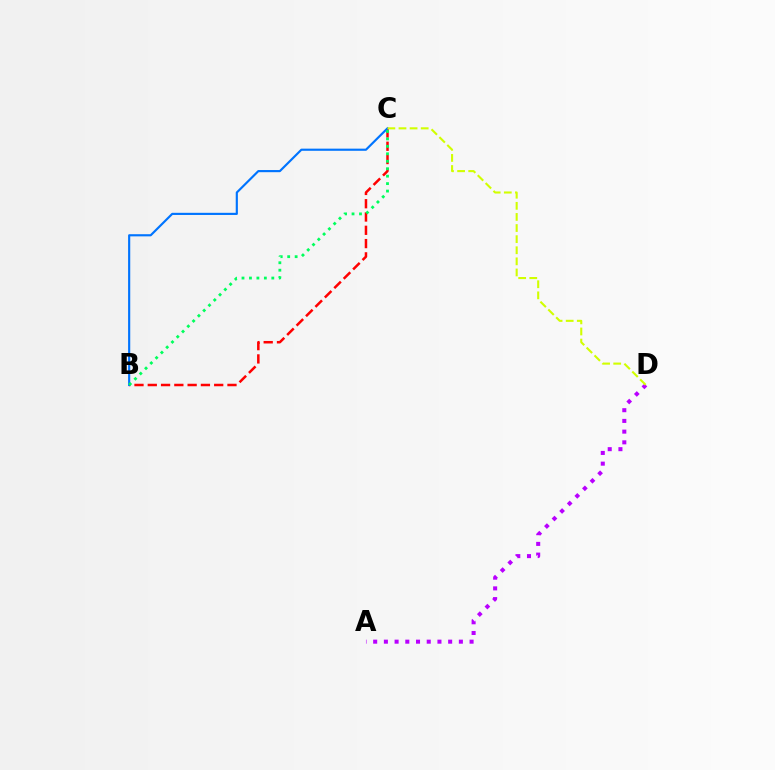{('B', 'C'): [{'color': '#ff0000', 'line_style': 'dashed', 'thickness': 1.8}, {'color': '#0074ff', 'line_style': 'solid', 'thickness': 1.55}, {'color': '#00ff5c', 'line_style': 'dotted', 'thickness': 2.03}], ('A', 'D'): [{'color': '#b900ff', 'line_style': 'dotted', 'thickness': 2.91}], ('C', 'D'): [{'color': '#d1ff00', 'line_style': 'dashed', 'thickness': 1.51}]}